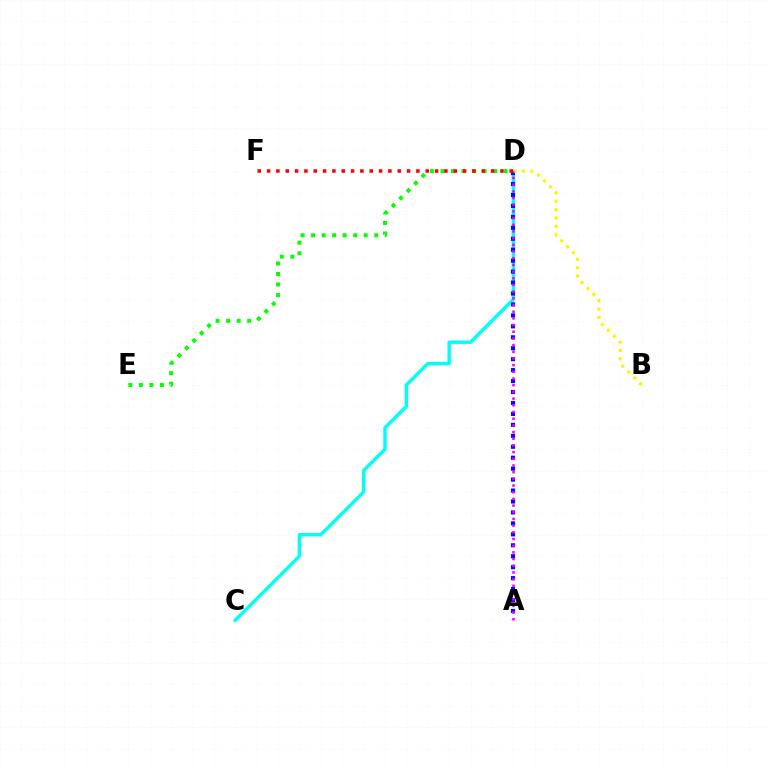{('C', 'D'): [{'color': '#00fff6', 'line_style': 'solid', 'thickness': 2.46}], ('A', 'D'): [{'color': '#0010ff', 'line_style': 'dotted', 'thickness': 2.97}, {'color': '#ee00ff', 'line_style': 'dotted', 'thickness': 1.82}], ('D', 'E'): [{'color': '#08ff00', 'line_style': 'dotted', 'thickness': 2.86}], ('B', 'D'): [{'color': '#fcf500', 'line_style': 'dotted', 'thickness': 2.27}], ('D', 'F'): [{'color': '#ff0000', 'line_style': 'dotted', 'thickness': 2.54}]}